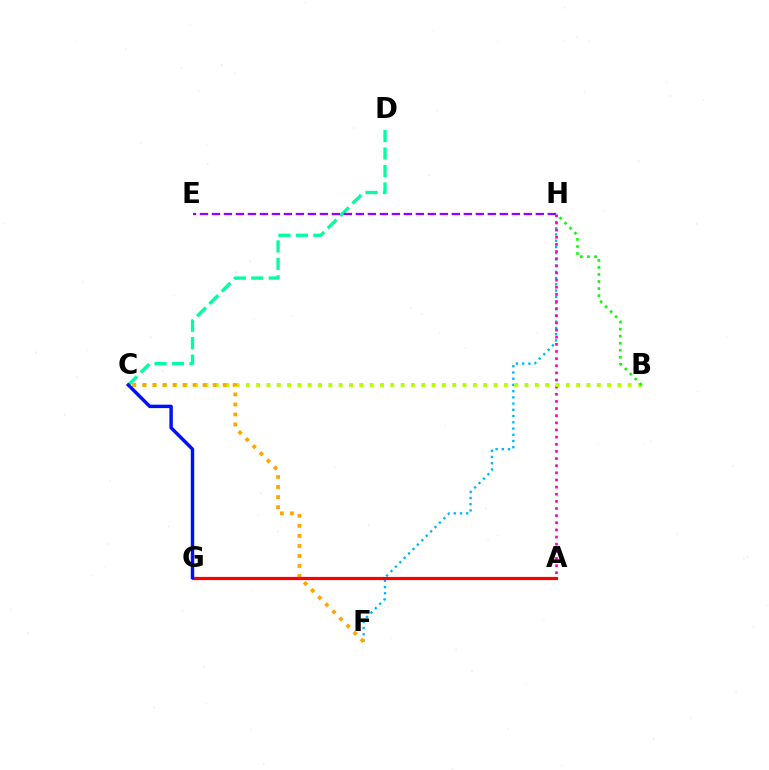{('C', 'D'): [{'color': '#00ff9d', 'line_style': 'dashed', 'thickness': 2.37}], ('F', 'H'): [{'color': '#00b5ff', 'line_style': 'dotted', 'thickness': 1.69}], ('A', 'H'): [{'color': '#ff00bd', 'line_style': 'dotted', 'thickness': 1.94}], ('E', 'H'): [{'color': '#9b00ff', 'line_style': 'dashed', 'thickness': 1.63}], ('B', 'C'): [{'color': '#b3ff00', 'line_style': 'dotted', 'thickness': 2.8}], ('C', 'F'): [{'color': '#ffa500', 'line_style': 'dotted', 'thickness': 2.73}], ('A', 'G'): [{'color': '#ff0000', 'line_style': 'solid', 'thickness': 2.31}], ('B', 'H'): [{'color': '#08ff00', 'line_style': 'dotted', 'thickness': 1.92}], ('C', 'G'): [{'color': '#0010ff', 'line_style': 'solid', 'thickness': 2.47}]}